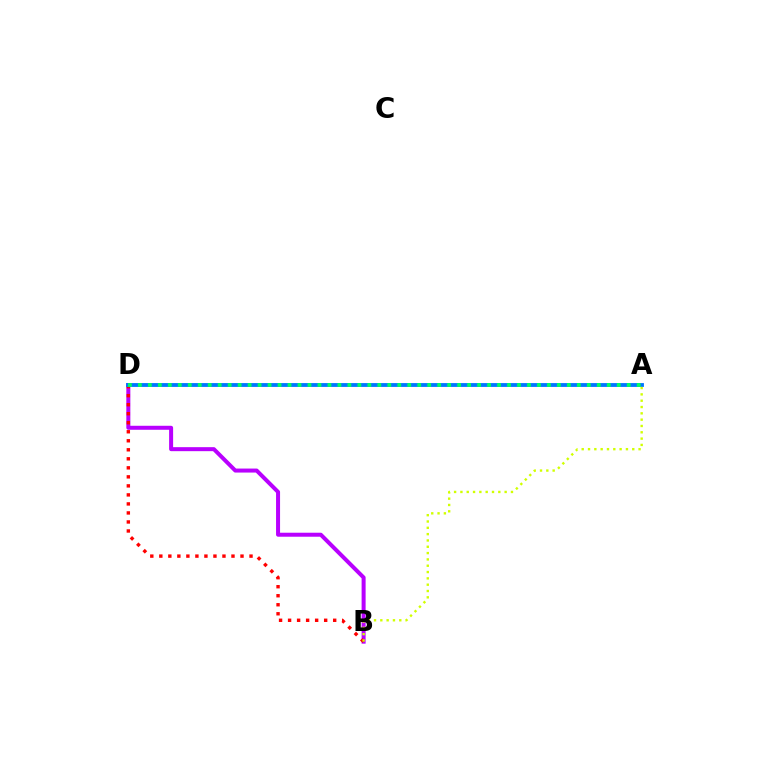{('B', 'D'): [{'color': '#b900ff', 'line_style': 'solid', 'thickness': 2.88}, {'color': '#ff0000', 'line_style': 'dotted', 'thickness': 2.45}], ('A', 'D'): [{'color': '#0074ff', 'line_style': 'solid', 'thickness': 2.76}, {'color': '#00ff5c', 'line_style': 'dotted', 'thickness': 2.71}], ('A', 'B'): [{'color': '#d1ff00', 'line_style': 'dotted', 'thickness': 1.72}]}